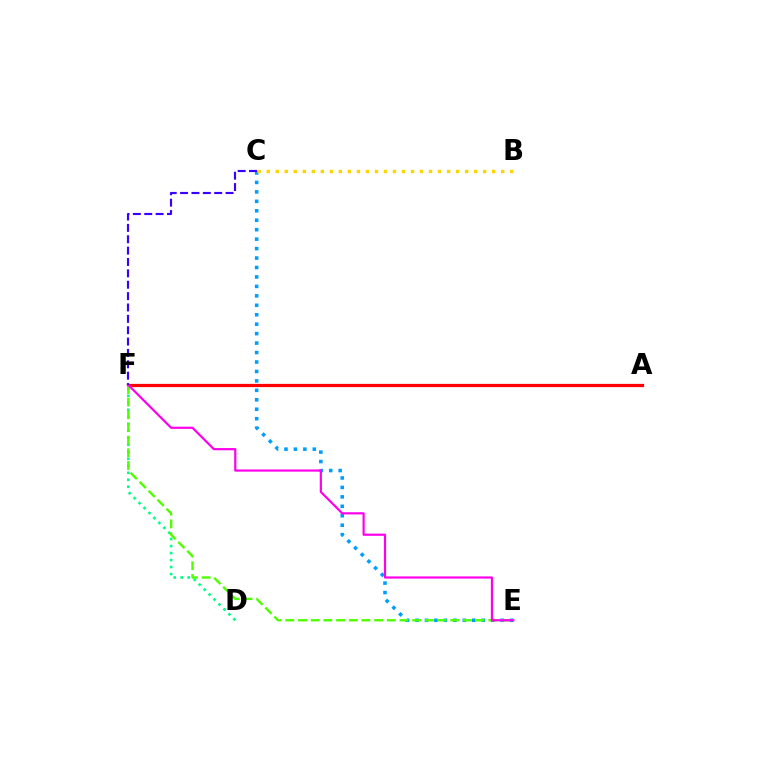{('D', 'F'): [{'color': '#00ff86', 'line_style': 'dotted', 'thickness': 1.9}], ('C', 'E'): [{'color': '#009eff', 'line_style': 'dotted', 'thickness': 2.57}], ('A', 'F'): [{'color': '#ff0000', 'line_style': 'solid', 'thickness': 2.34}], ('B', 'C'): [{'color': '#ffd500', 'line_style': 'dotted', 'thickness': 2.45}], ('E', 'F'): [{'color': '#4fff00', 'line_style': 'dashed', 'thickness': 1.72}, {'color': '#ff00ed', 'line_style': 'solid', 'thickness': 1.58}], ('C', 'F'): [{'color': '#3700ff', 'line_style': 'dashed', 'thickness': 1.54}]}